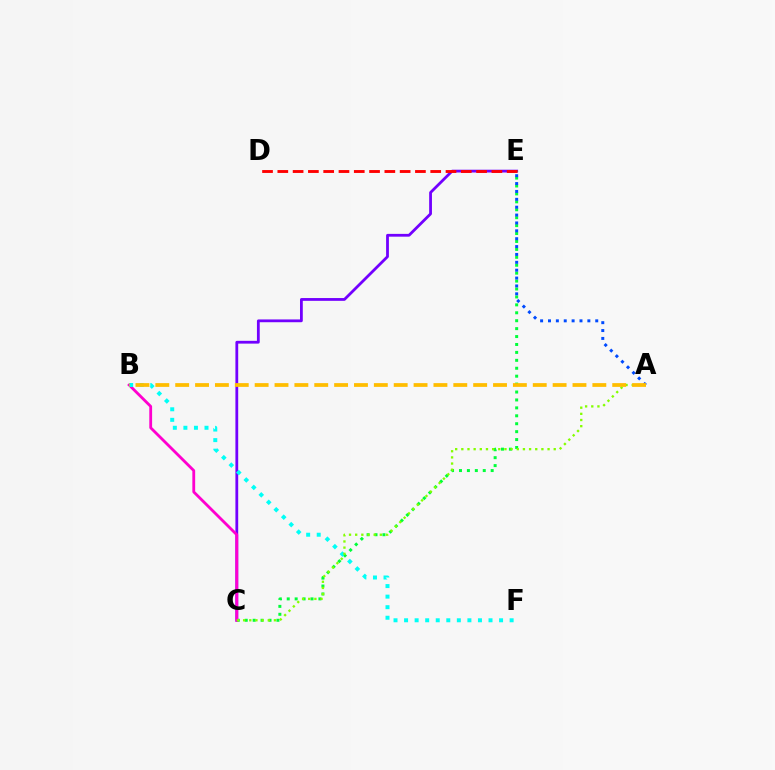{('C', 'E'): [{'color': '#7200ff', 'line_style': 'solid', 'thickness': 2.01}, {'color': '#00ff39', 'line_style': 'dotted', 'thickness': 2.15}], ('D', 'E'): [{'color': '#ff0000', 'line_style': 'dashed', 'thickness': 2.08}], ('B', 'C'): [{'color': '#ff00cf', 'line_style': 'solid', 'thickness': 2.02}], ('A', 'E'): [{'color': '#004bff', 'line_style': 'dotted', 'thickness': 2.14}], ('B', 'F'): [{'color': '#00fff6', 'line_style': 'dotted', 'thickness': 2.87}], ('A', 'C'): [{'color': '#84ff00', 'line_style': 'dotted', 'thickness': 1.67}], ('A', 'B'): [{'color': '#ffbd00', 'line_style': 'dashed', 'thickness': 2.7}]}